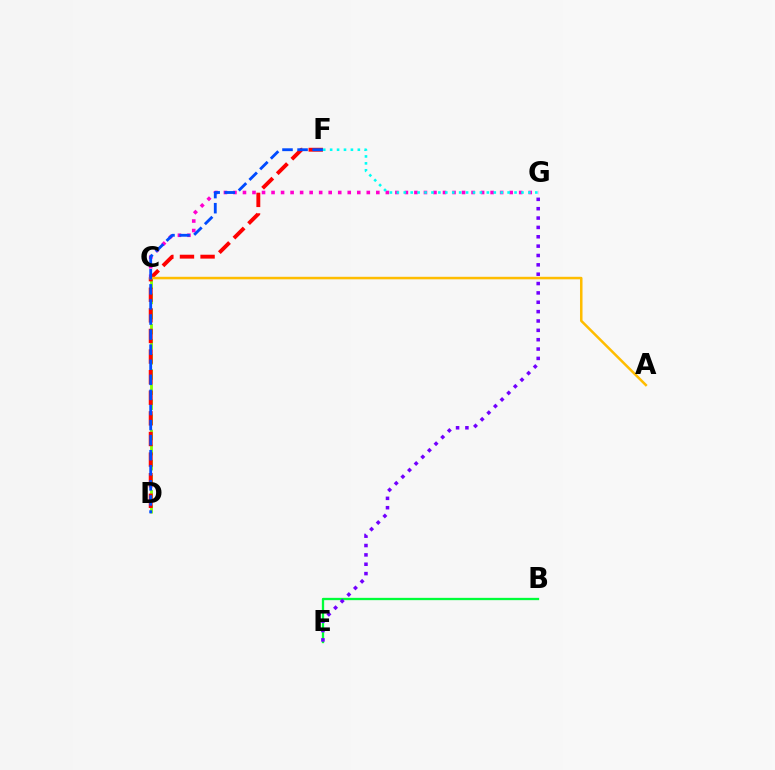{('B', 'E'): [{'color': '#00ff39', 'line_style': 'solid', 'thickness': 1.66}], ('C', 'D'): [{'color': '#84ff00', 'line_style': 'dashed', 'thickness': 2.05}], ('E', 'G'): [{'color': '#7200ff', 'line_style': 'dotted', 'thickness': 2.54}], ('C', 'G'): [{'color': '#ff00cf', 'line_style': 'dotted', 'thickness': 2.59}], ('D', 'F'): [{'color': '#ff0000', 'line_style': 'dashed', 'thickness': 2.8}, {'color': '#004bff', 'line_style': 'dashed', 'thickness': 2.05}], ('A', 'C'): [{'color': '#ffbd00', 'line_style': 'solid', 'thickness': 1.81}], ('F', 'G'): [{'color': '#00fff6', 'line_style': 'dotted', 'thickness': 1.88}]}